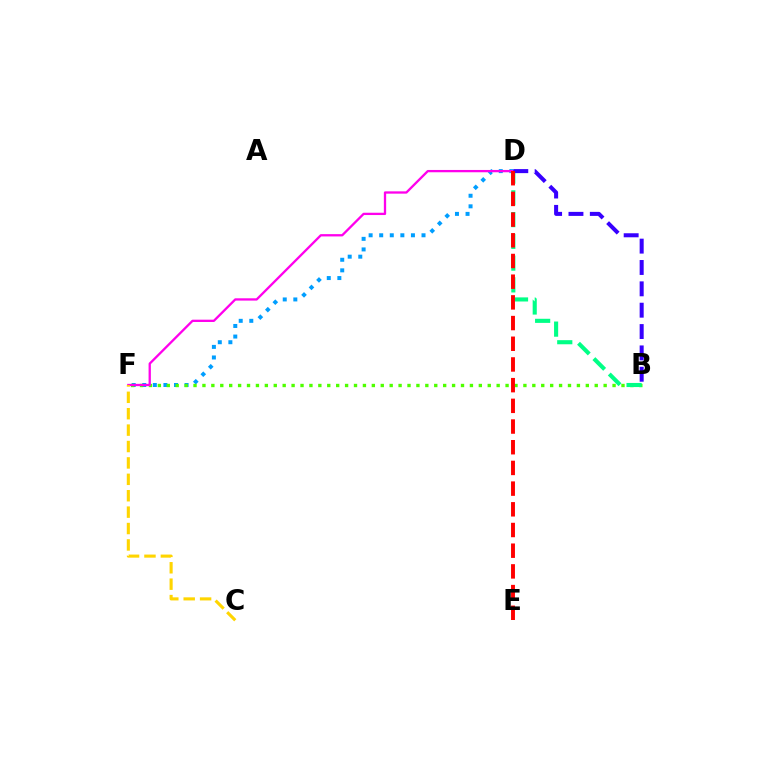{('D', 'F'): [{'color': '#009eff', 'line_style': 'dotted', 'thickness': 2.87}, {'color': '#ff00ed', 'line_style': 'solid', 'thickness': 1.66}], ('B', 'F'): [{'color': '#4fff00', 'line_style': 'dotted', 'thickness': 2.42}], ('B', 'D'): [{'color': '#00ff86', 'line_style': 'dashed', 'thickness': 2.96}, {'color': '#3700ff', 'line_style': 'dashed', 'thickness': 2.9}], ('C', 'F'): [{'color': '#ffd500', 'line_style': 'dashed', 'thickness': 2.23}], ('D', 'E'): [{'color': '#ff0000', 'line_style': 'dashed', 'thickness': 2.81}]}